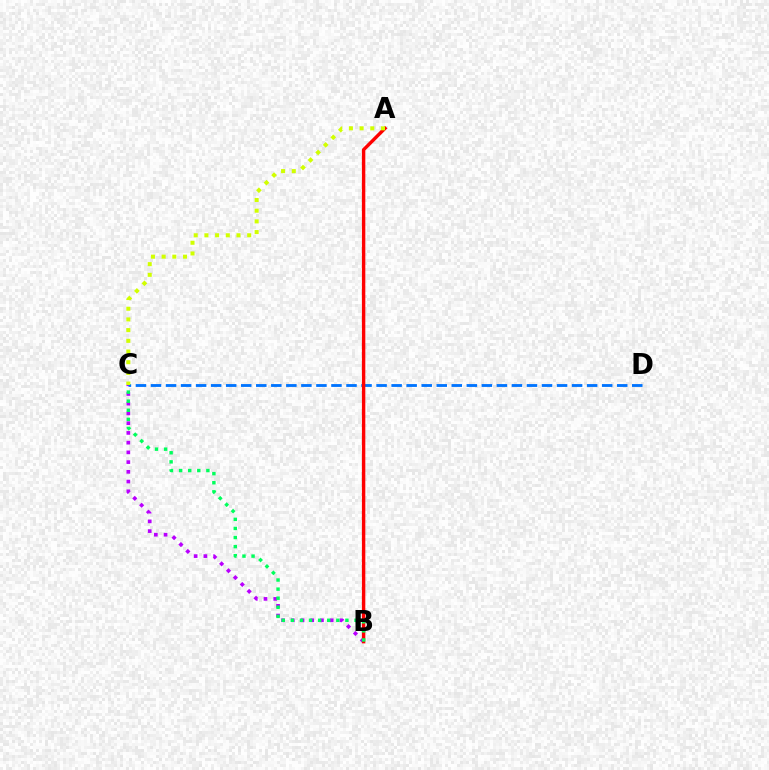{('B', 'C'): [{'color': '#b900ff', 'line_style': 'dotted', 'thickness': 2.64}, {'color': '#00ff5c', 'line_style': 'dotted', 'thickness': 2.47}], ('C', 'D'): [{'color': '#0074ff', 'line_style': 'dashed', 'thickness': 2.04}], ('A', 'B'): [{'color': '#ff0000', 'line_style': 'solid', 'thickness': 2.45}], ('A', 'C'): [{'color': '#d1ff00', 'line_style': 'dotted', 'thickness': 2.91}]}